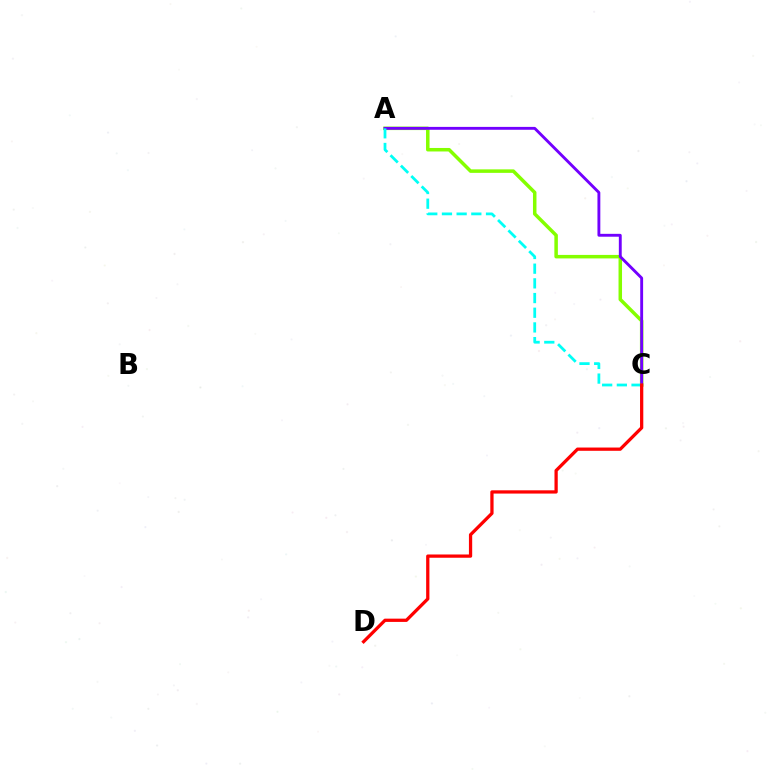{('A', 'C'): [{'color': '#84ff00', 'line_style': 'solid', 'thickness': 2.52}, {'color': '#7200ff', 'line_style': 'solid', 'thickness': 2.07}, {'color': '#00fff6', 'line_style': 'dashed', 'thickness': 2.0}], ('C', 'D'): [{'color': '#ff0000', 'line_style': 'solid', 'thickness': 2.35}]}